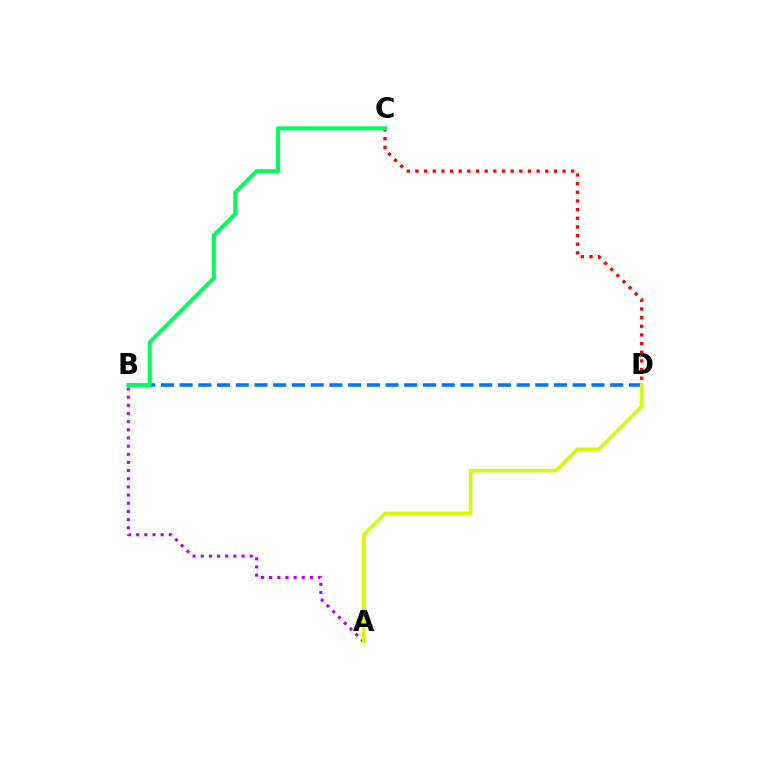{('C', 'D'): [{'color': '#ff0000', 'line_style': 'dotted', 'thickness': 2.35}], ('A', 'B'): [{'color': '#b900ff', 'line_style': 'dotted', 'thickness': 2.22}], ('B', 'D'): [{'color': '#0074ff', 'line_style': 'dashed', 'thickness': 2.54}], ('A', 'D'): [{'color': '#d1ff00', 'line_style': 'solid', 'thickness': 2.54}], ('B', 'C'): [{'color': '#00ff5c', 'line_style': 'solid', 'thickness': 2.85}]}